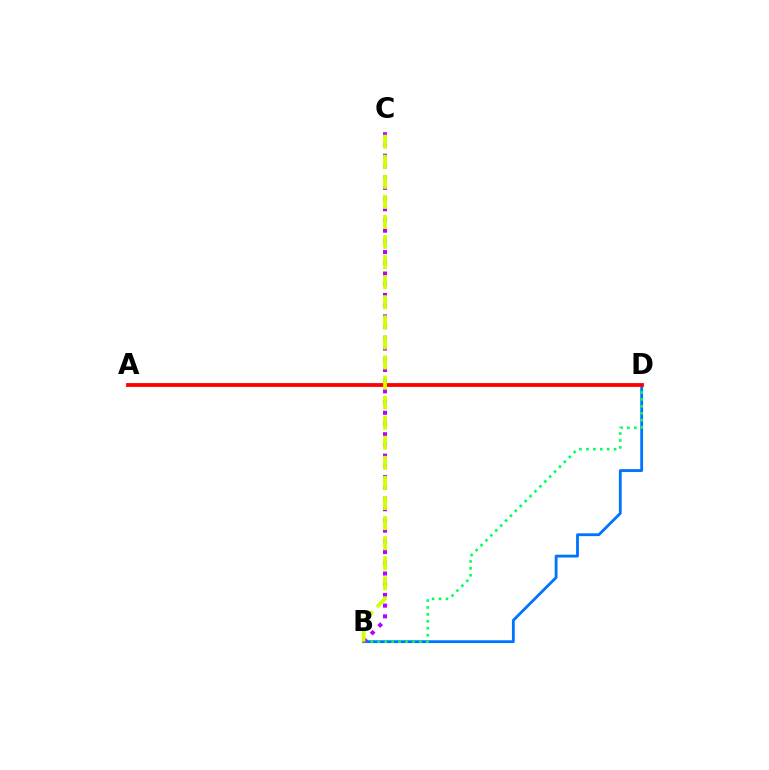{('B', 'D'): [{'color': '#0074ff', 'line_style': 'solid', 'thickness': 2.03}, {'color': '#00ff5c', 'line_style': 'dotted', 'thickness': 1.88}], ('B', 'C'): [{'color': '#b900ff', 'line_style': 'dotted', 'thickness': 2.91}, {'color': '#d1ff00', 'line_style': 'dashed', 'thickness': 2.73}], ('A', 'D'): [{'color': '#ff0000', 'line_style': 'solid', 'thickness': 2.74}]}